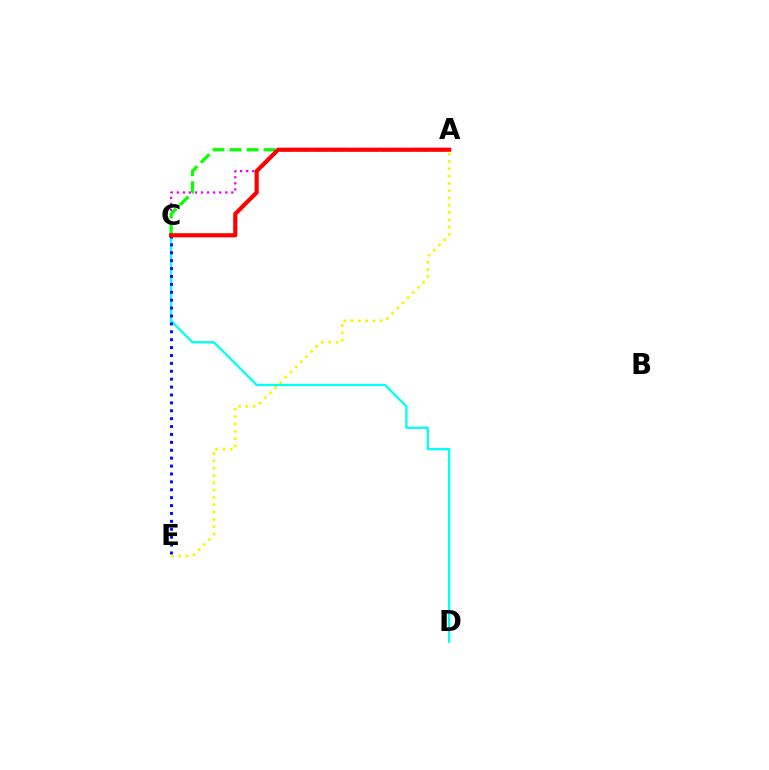{('A', 'C'): [{'color': '#ee00ff', 'line_style': 'dotted', 'thickness': 1.64}, {'color': '#08ff00', 'line_style': 'dashed', 'thickness': 2.31}, {'color': '#ff0000', 'line_style': 'solid', 'thickness': 2.99}], ('A', 'E'): [{'color': '#fcf500', 'line_style': 'dotted', 'thickness': 1.98}], ('C', 'D'): [{'color': '#00fff6', 'line_style': 'solid', 'thickness': 1.64}], ('C', 'E'): [{'color': '#0010ff', 'line_style': 'dotted', 'thickness': 2.15}]}